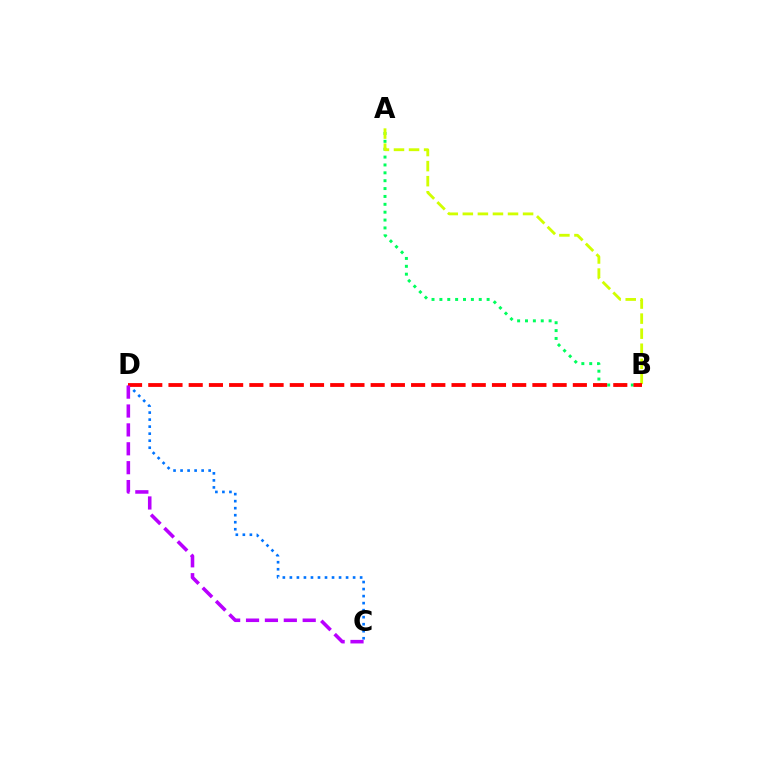{('C', 'D'): [{'color': '#0074ff', 'line_style': 'dotted', 'thickness': 1.91}, {'color': '#b900ff', 'line_style': 'dashed', 'thickness': 2.57}], ('A', 'B'): [{'color': '#00ff5c', 'line_style': 'dotted', 'thickness': 2.14}, {'color': '#d1ff00', 'line_style': 'dashed', 'thickness': 2.05}], ('B', 'D'): [{'color': '#ff0000', 'line_style': 'dashed', 'thickness': 2.75}]}